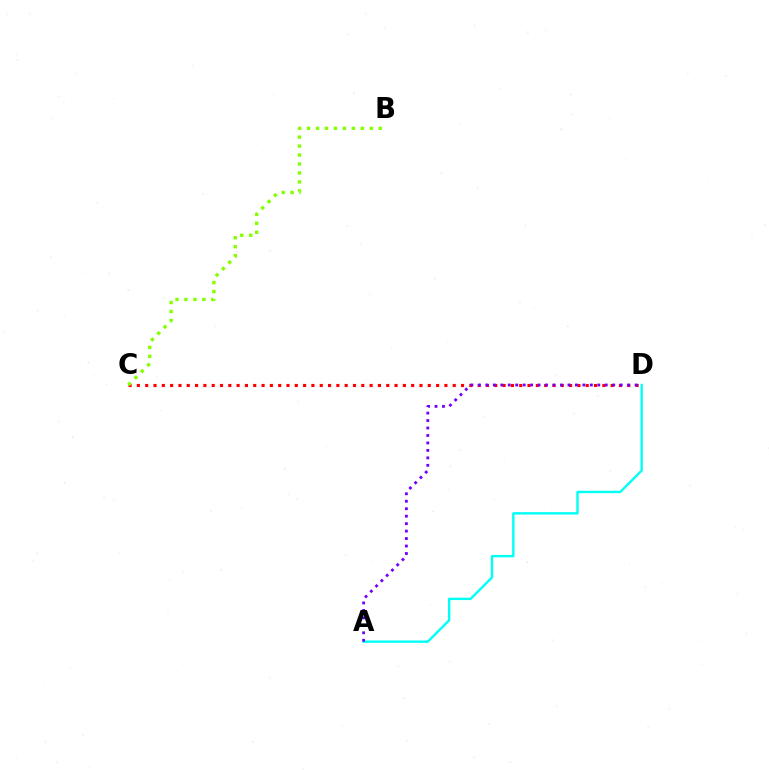{('C', 'D'): [{'color': '#ff0000', 'line_style': 'dotted', 'thickness': 2.26}], ('A', 'D'): [{'color': '#00fff6', 'line_style': 'solid', 'thickness': 1.72}, {'color': '#7200ff', 'line_style': 'dotted', 'thickness': 2.03}], ('B', 'C'): [{'color': '#84ff00', 'line_style': 'dotted', 'thickness': 2.43}]}